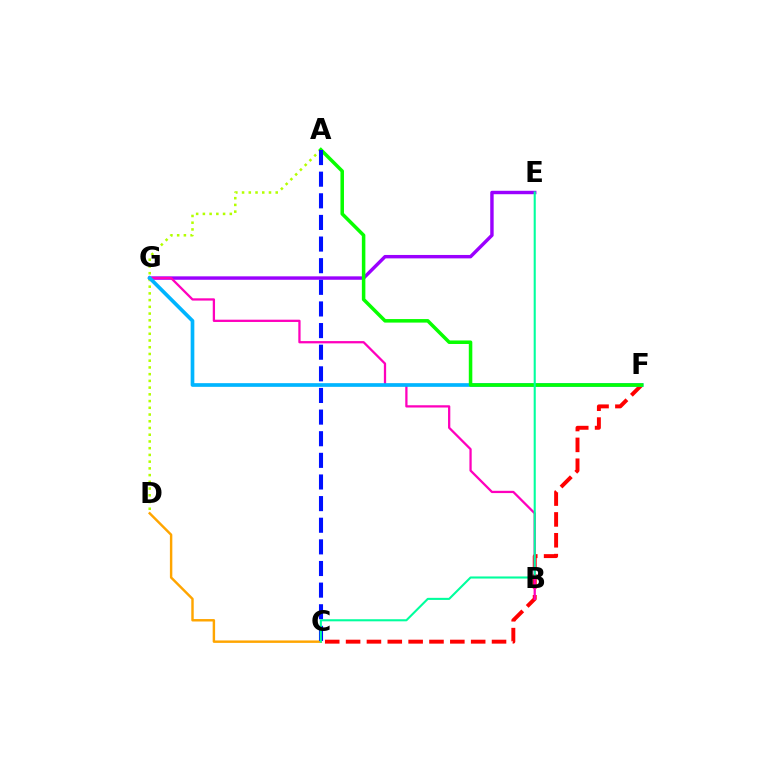{('E', 'G'): [{'color': '#9b00ff', 'line_style': 'solid', 'thickness': 2.46}], ('A', 'D'): [{'color': '#b3ff00', 'line_style': 'dotted', 'thickness': 1.83}], ('C', 'F'): [{'color': '#ff0000', 'line_style': 'dashed', 'thickness': 2.83}], ('C', 'D'): [{'color': '#ffa500', 'line_style': 'solid', 'thickness': 1.75}], ('B', 'G'): [{'color': '#ff00bd', 'line_style': 'solid', 'thickness': 1.64}], ('F', 'G'): [{'color': '#00b5ff', 'line_style': 'solid', 'thickness': 2.65}], ('A', 'F'): [{'color': '#08ff00', 'line_style': 'solid', 'thickness': 2.54}], ('A', 'C'): [{'color': '#0010ff', 'line_style': 'dashed', 'thickness': 2.94}], ('C', 'E'): [{'color': '#00ff9d', 'line_style': 'solid', 'thickness': 1.51}]}